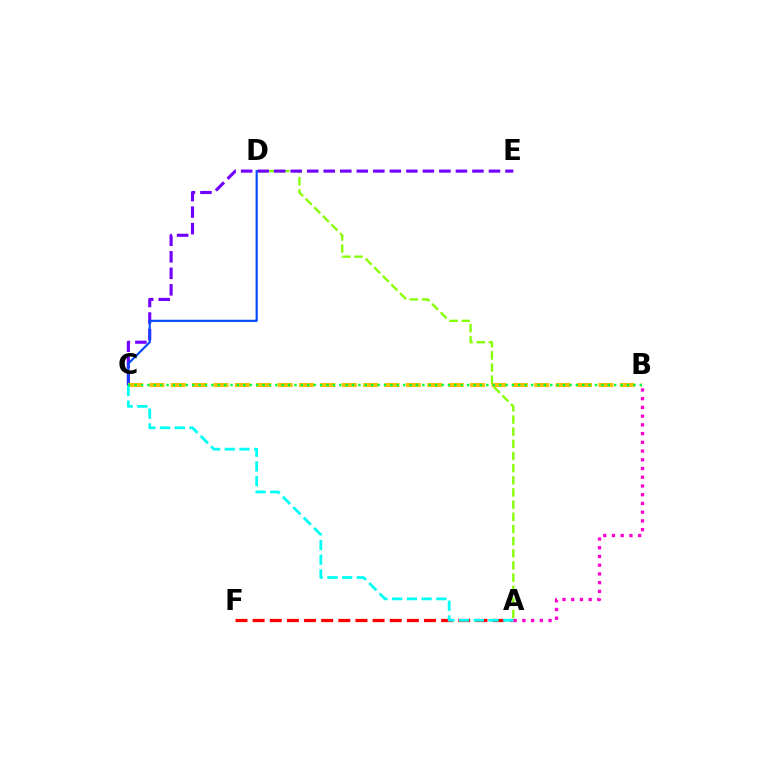{('A', 'D'): [{'color': '#84ff00', 'line_style': 'dashed', 'thickness': 1.65}], ('C', 'E'): [{'color': '#7200ff', 'line_style': 'dashed', 'thickness': 2.24}], ('C', 'D'): [{'color': '#004bff', 'line_style': 'solid', 'thickness': 1.55}], ('B', 'C'): [{'color': '#ffbd00', 'line_style': 'dashed', 'thickness': 2.9}, {'color': '#00ff39', 'line_style': 'dotted', 'thickness': 1.74}], ('A', 'F'): [{'color': '#ff0000', 'line_style': 'dashed', 'thickness': 2.33}], ('A', 'B'): [{'color': '#ff00cf', 'line_style': 'dotted', 'thickness': 2.37}], ('A', 'C'): [{'color': '#00fff6', 'line_style': 'dashed', 'thickness': 2.0}]}